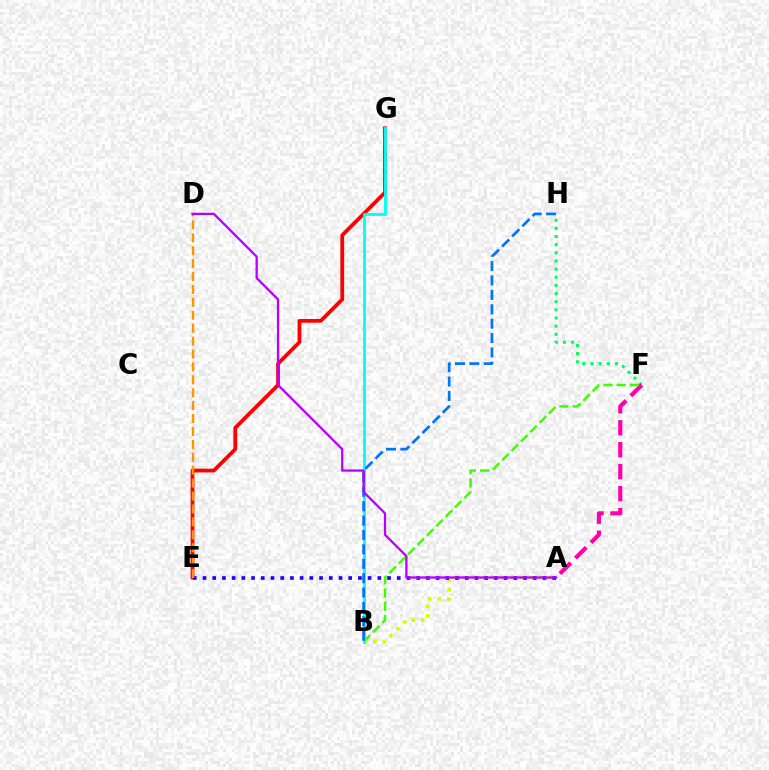{('F', 'H'): [{'color': '#00ff5c', 'line_style': 'dotted', 'thickness': 2.21}], ('A', 'B'): [{'color': '#d1ff00', 'line_style': 'dotted', 'thickness': 2.57}], ('A', 'F'): [{'color': '#ff00ac', 'line_style': 'dashed', 'thickness': 2.99}], ('B', 'F'): [{'color': '#3dff00', 'line_style': 'dashed', 'thickness': 1.8}], ('E', 'G'): [{'color': '#ff0000', 'line_style': 'solid', 'thickness': 2.71}], ('A', 'E'): [{'color': '#2500ff', 'line_style': 'dotted', 'thickness': 2.64}], ('B', 'G'): [{'color': '#00fff6', 'line_style': 'solid', 'thickness': 2.04}], ('B', 'H'): [{'color': '#0074ff', 'line_style': 'dashed', 'thickness': 1.95}], ('D', 'E'): [{'color': '#ff9400', 'line_style': 'dashed', 'thickness': 1.75}], ('A', 'D'): [{'color': '#b900ff', 'line_style': 'solid', 'thickness': 1.65}]}